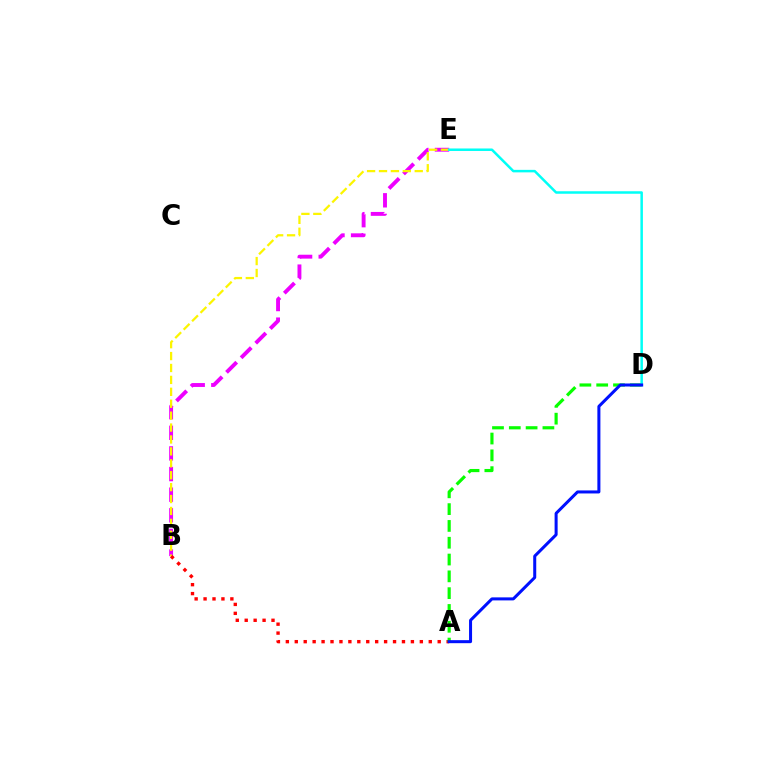{('B', 'E'): [{'color': '#ee00ff', 'line_style': 'dashed', 'thickness': 2.8}, {'color': '#fcf500', 'line_style': 'dashed', 'thickness': 1.62}], ('A', 'B'): [{'color': '#ff0000', 'line_style': 'dotted', 'thickness': 2.43}], ('A', 'D'): [{'color': '#08ff00', 'line_style': 'dashed', 'thickness': 2.28}, {'color': '#0010ff', 'line_style': 'solid', 'thickness': 2.18}], ('D', 'E'): [{'color': '#00fff6', 'line_style': 'solid', 'thickness': 1.8}]}